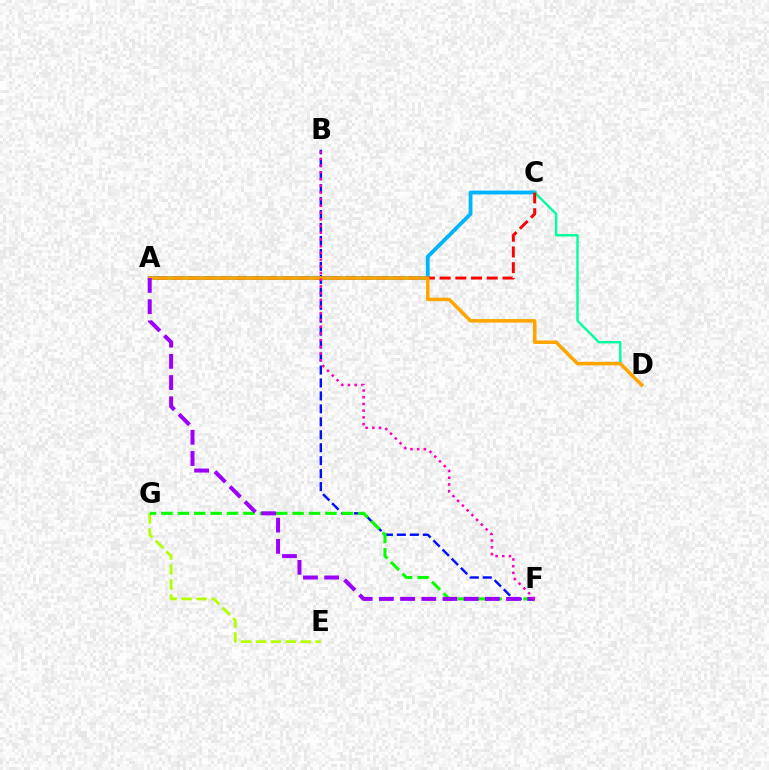{('B', 'F'): [{'color': '#0010ff', 'line_style': 'dashed', 'thickness': 1.76}, {'color': '#ff00bd', 'line_style': 'dotted', 'thickness': 1.82}], ('E', 'G'): [{'color': '#b3ff00', 'line_style': 'dashed', 'thickness': 2.03}], ('A', 'C'): [{'color': '#00b5ff', 'line_style': 'solid', 'thickness': 2.75}, {'color': '#ff0000', 'line_style': 'dashed', 'thickness': 2.13}], ('C', 'D'): [{'color': '#00ff9d', 'line_style': 'solid', 'thickness': 1.71}], ('A', 'D'): [{'color': '#ffa500', 'line_style': 'solid', 'thickness': 2.54}], ('F', 'G'): [{'color': '#08ff00', 'line_style': 'dashed', 'thickness': 2.23}], ('A', 'F'): [{'color': '#9b00ff', 'line_style': 'dashed', 'thickness': 2.88}]}